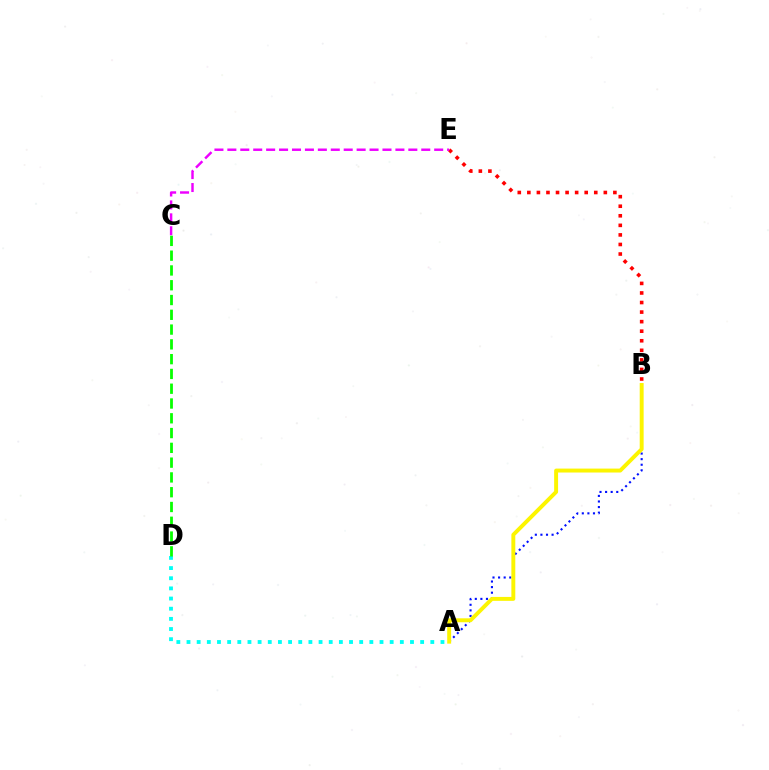{('A', 'D'): [{'color': '#00fff6', 'line_style': 'dotted', 'thickness': 2.76}], ('A', 'B'): [{'color': '#0010ff', 'line_style': 'dotted', 'thickness': 1.52}, {'color': '#fcf500', 'line_style': 'solid', 'thickness': 2.83}], ('B', 'E'): [{'color': '#ff0000', 'line_style': 'dotted', 'thickness': 2.6}], ('C', 'E'): [{'color': '#ee00ff', 'line_style': 'dashed', 'thickness': 1.76}], ('C', 'D'): [{'color': '#08ff00', 'line_style': 'dashed', 'thickness': 2.01}]}